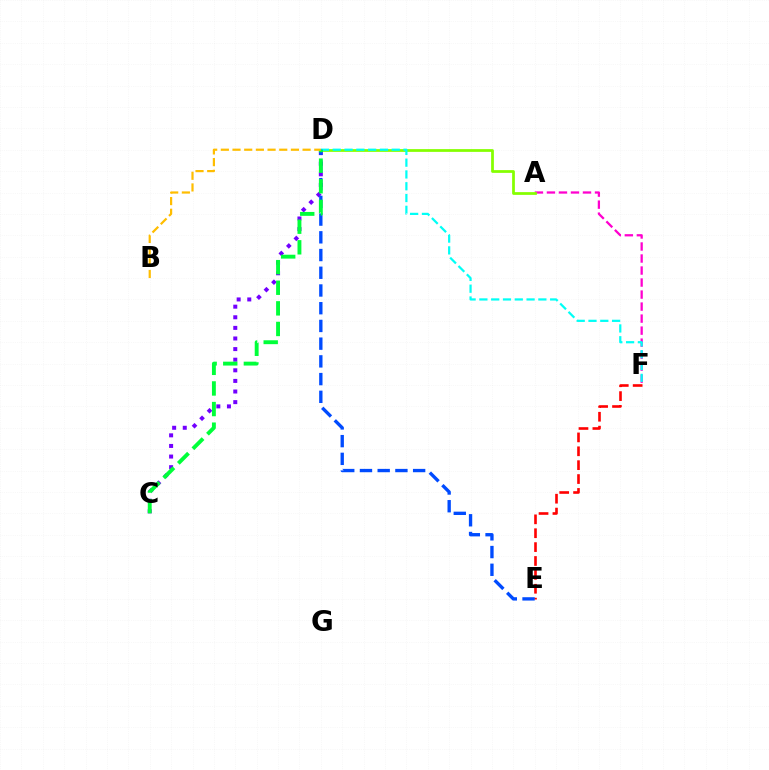{('A', 'F'): [{'color': '#ff00cf', 'line_style': 'dashed', 'thickness': 1.63}], ('C', 'D'): [{'color': '#7200ff', 'line_style': 'dotted', 'thickness': 2.88}, {'color': '#00ff39', 'line_style': 'dashed', 'thickness': 2.8}], ('A', 'D'): [{'color': '#84ff00', 'line_style': 'solid', 'thickness': 1.98}], ('D', 'F'): [{'color': '#00fff6', 'line_style': 'dashed', 'thickness': 1.6}], ('E', 'F'): [{'color': '#ff0000', 'line_style': 'dashed', 'thickness': 1.89}], ('D', 'E'): [{'color': '#004bff', 'line_style': 'dashed', 'thickness': 2.41}], ('B', 'D'): [{'color': '#ffbd00', 'line_style': 'dashed', 'thickness': 1.59}]}